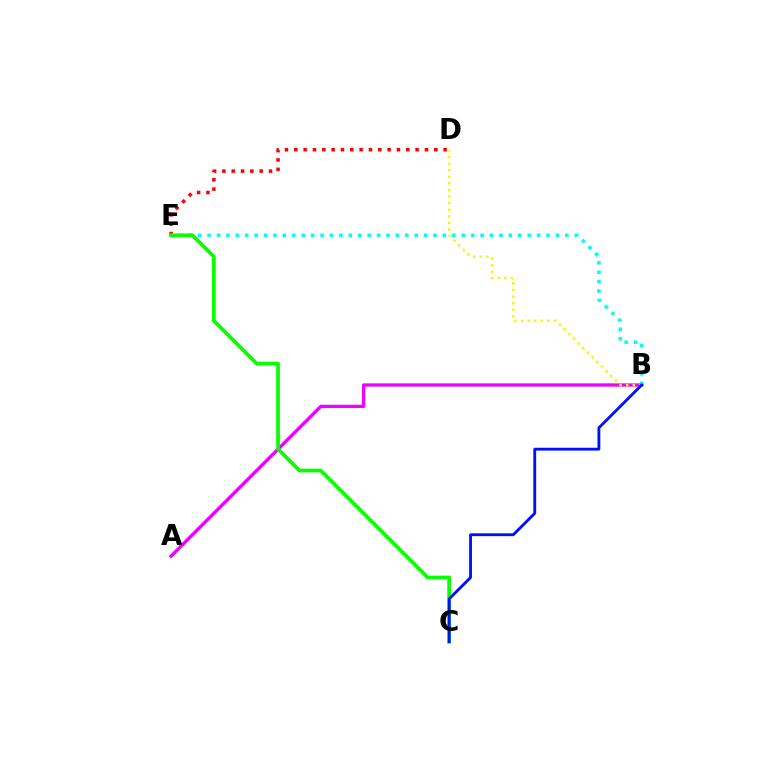{('D', 'E'): [{'color': '#ff0000', 'line_style': 'dotted', 'thickness': 2.54}], ('A', 'B'): [{'color': '#ee00ff', 'line_style': 'solid', 'thickness': 2.37}], ('B', 'D'): [{'color': '#fcf500', 'line_style': 'dotted', 'thickness': 1.79}], ('B', 'E'): [{'color': '#00fff6', 'line_style': 'dotted', 'thickness': 2.56}], ('C', 'E'): [{'color': '#08ff00', 'line_style': 'solid', 'thickness': 2.68}], ('B', 'C'): [{'color': '#0010ff', 'line_style': 'solid', 'thickness': 2.04}]}